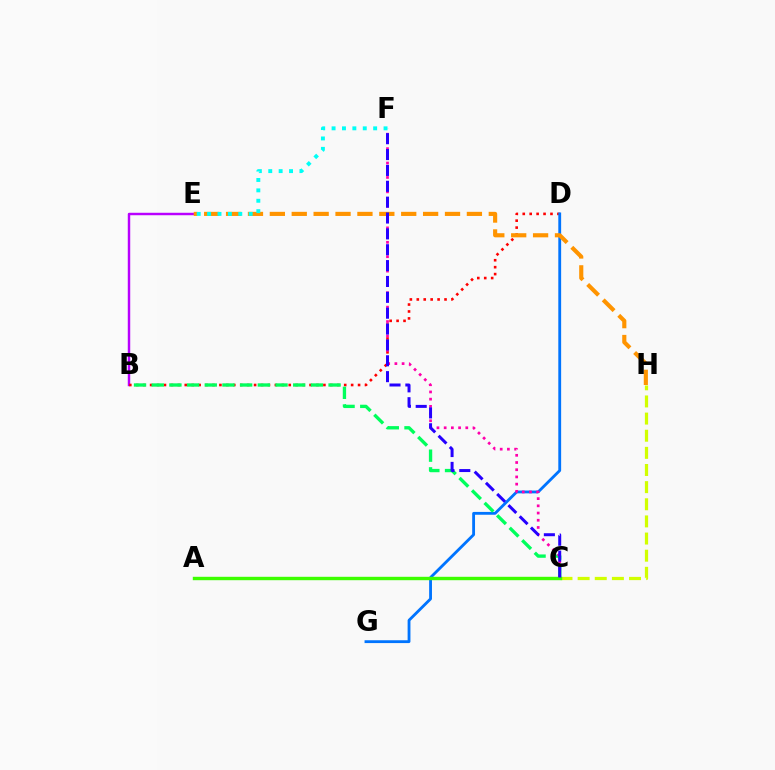{('B', 'E'): [{'color': '#b900ff', 'line_style': 'solid', 'thickness': 1.76}], ('B', 'D'): [{'color': '#ff0000', 'line_style': 'dotted', 'thickness': 1.88}], ('C', 'H'): [{'color': '#d1ff00', 'line_style': 'dashed', 'thickness': 2.33}], ('D', 'G'): [{'color': '#0074ff', 'line_style': 'solid', 'thickness': 2.04}], ('B', 'C'): [{'color': '#00ff5c', 'line_style': 'dashed', 'thickness': 2.4}], ('C', 'F'): [{'color': '#ff00ac', 'line_style': 'dotted', 'thickness': 1.96}, {'color': '#2500ff', 'line_style': 'dashed', 'thickness': 2.15}], ('E', 'H'): [{'color': '#ff9400', 'line_style': 'dashed', 'thickness': 2.97}], ('A', 'C'): [{'color': '#3dff00', 'line_style': 'solid', 'thickness': 2.45}], ('E', 'F'): [{'color': '#00fff6', 'line_style': 'dotted', 'thickness': 2.82}]}